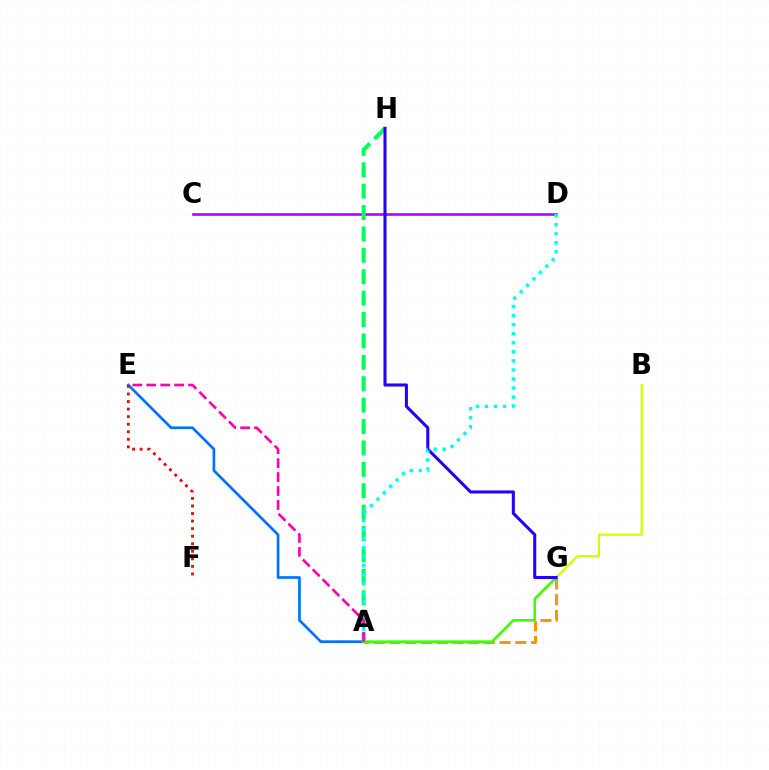{('C', 'D'): [{'color': '#b900ff', 'line_style': 'solid', 'thickness': 1.9}], ('A', 'E'): [{'color': '#0074ff', 'line_style': 'solid', 'thickness': 1.94}, {'color': '#ff00ac', 'line_style': 'dashed', 'thickness': 1.89}], ('B', 'G'): [{'color': '#d1ff00', 'line_style': 'solid', 'thickness': 1.62}], ('A', 'G'): [{'color': '#ff9400', 'line_style': 'dashed', 'thickness': 2.13}, {'color': '#3dff00', 'line_style': 'solid', 'thickness': 1.86}], ('A', 'H'): [{'color': '#00ff5c', 'line_style': 'dashed', 'thickness': 2.91}], ('G', 'H'): [{'color': '#2500ff', 'line_style': 'solid', 'thickness': 2.21}], ('A', 'D'): [{'color': '#00fff6', 'line_style': 'dotted', 'thickness': 2.46}], ('E', 'F'): [{'color': '#ff0000', 'line_style': 'dotted', 'thickness': 2.05}]}